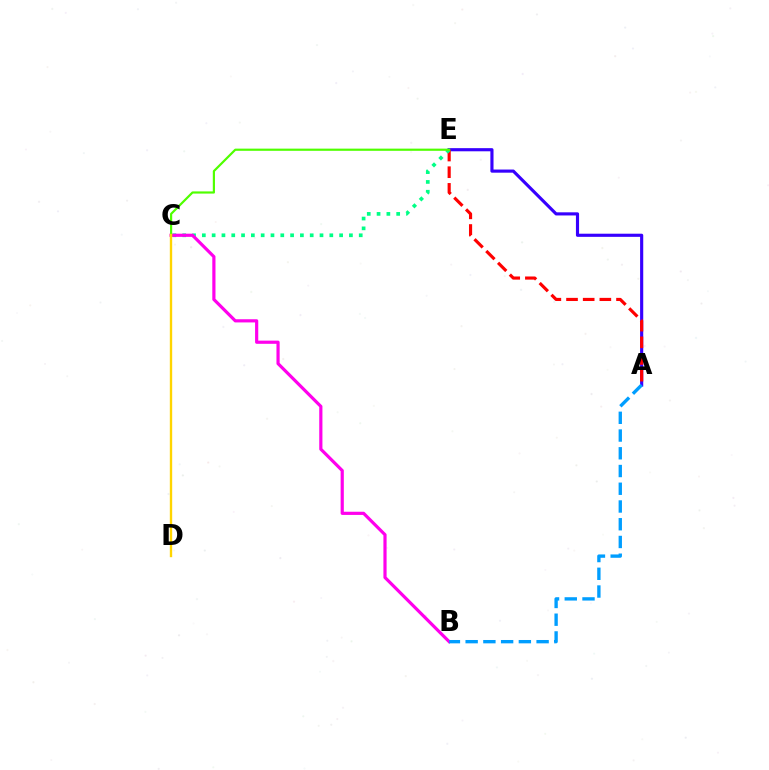{('A', 'E'): [{'color': '#3700ff', 'line_style': 'solid', 'thickness': 2.26}, {'color': '#ff0000', 'line_style': 'dashed', 'thickness': 2.26}], ('C', 'E'): [{'color': '#00ff86', 'line_style': 'dotted', 'thickness': 2.66}, {'color': '#4fff00', 'line_style': 'solid', 'thickness': 1.57}], ('B', 'C'): [{'color': '#ff00ed', 'line_style': 'solid', 'thickness': 2.29}], ('C', 'D'): [{'color': '#ffd500', 'line_style': 'solid', 'thickness': 1.7}], ('A', 'B'): [{'color': '#009eff', 'line_style': 'dashed', 'thickness': 2.41}]}